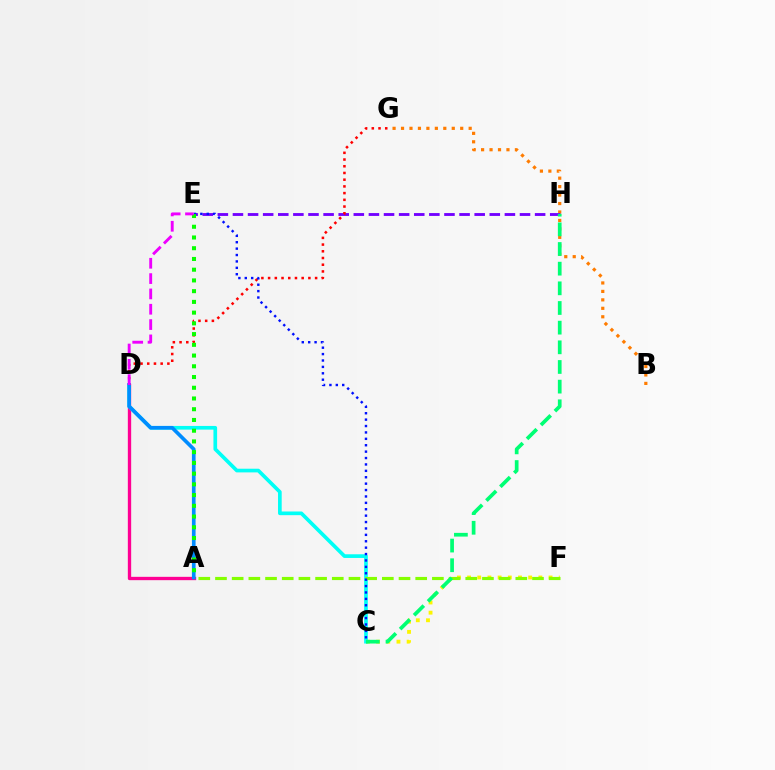{('C', 'F'): [{'color': '#fcf500', 'line_style': 'dotted', 'thickness': 2.77}], ('A', 'D'): [{'color': '#ff0094', 'line_style': 'solid', 'thickness': 2.4}, {'color': '#008cff', 'line_style': 'solid', 'thickness': 2.64}], ('C', 'D'): [{'color': '#00fff6', 'line_style': 'solid', 'thickness': 2.64}], ('A', 'F'): [{'color': '#84ff00', 'line_style': 'dashed', 'thickness': 2.27}], ('B', 'G'): [{'color': '#ff7c00', 'line_style': 'dotted', 'thickness': 2.3}], ('E', 'H'): [{'color': '#7200ff', 'line_style': 'dashed', 'thickness': 2.05}], ('D', 'G'): [{'color': '#ff0000', 'line_style': 'dotted', 'thickness': 1.82}], ('C', 'H'): [{'color': '#00ff74', 'line_style': 'dashed', 'thickness': 2.67}], ('C', 'E'): [{'color': '#0010ff', 'line_style': 'dotted', 'thickness': 1.74}], ('A', 'E'): [{'color': '#08ff00', 'line_style': 'dotted', 'thickness': 2.92}], ('D', 'E'): [{'color': '#ee00ff', 'line_style': 'dashed', 'thickness': 2.08}]}